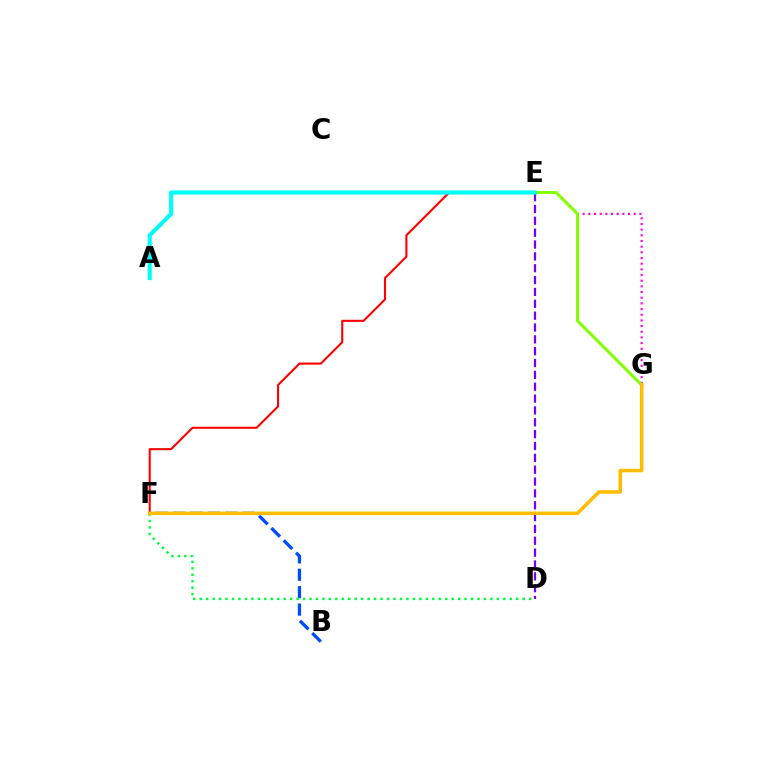{('B', 'F'): [{'color': '#004bff', 'line_style': 'dashed', 'thickness': 2.37}], ('E', 'F'): [{'color': '#ff0000', 'line_style': 'solid', 'thickness': 1.5}], ('E', 'G'): [{'color': '#ff00cf', 'line_style': 'dotted', 'thickness': 1.54}, {'color': '#84ff00', 'line_style': 'solid', 'thickness': 2.16}], ('D', 'F'): [{'color': '#00ff39', 'line_style': 'dotted', 'thickness': 1.76}], ('D', 'E'): [{'color': '#7200ff', 'line_style': 'dashed', 'thickness': 1.61}], ('F', 'G'): [{'color': '#ffbd00', 'line_style': 'solid', 'thickness': 2.54}], ('A', 'E'): [{'color': '#00fff6', 'line_style': 'solid', 'thickness': 2.99}]}